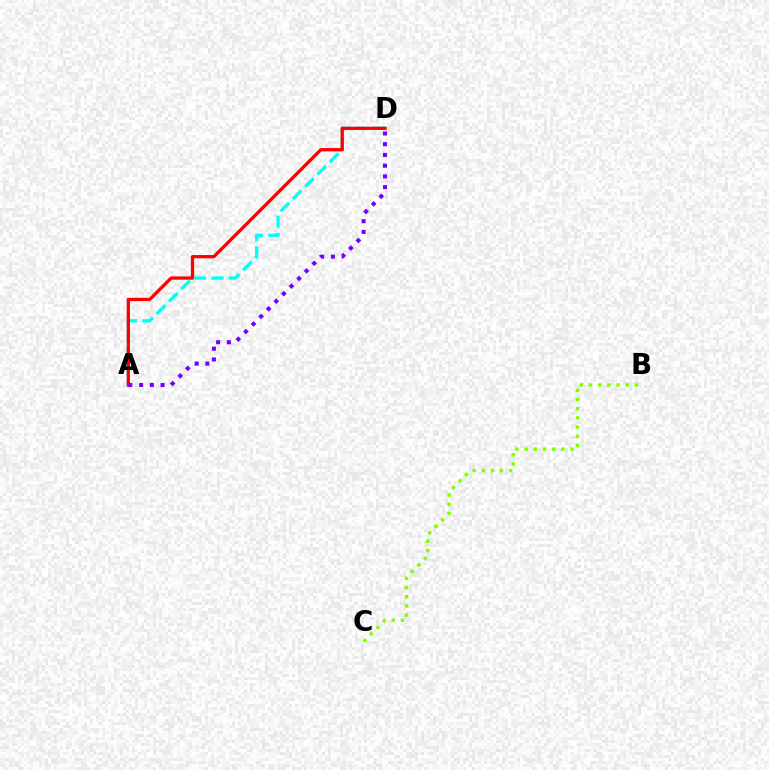{('A', 'D'): [{'color': '#00fff6', 'line_style': 'dashed', 'thickness': 2.36}, {'color': '#ff0000', 'line_style': 'solid', 'thickness': 2.35}, {'color': '#7200ff', 'line_style': 'dotted', 'thickness': 2.92}], ('B', 'C'): [{'color': '#84ff00', 'line_style': 'dotted', 'thickness': 2.5}]}